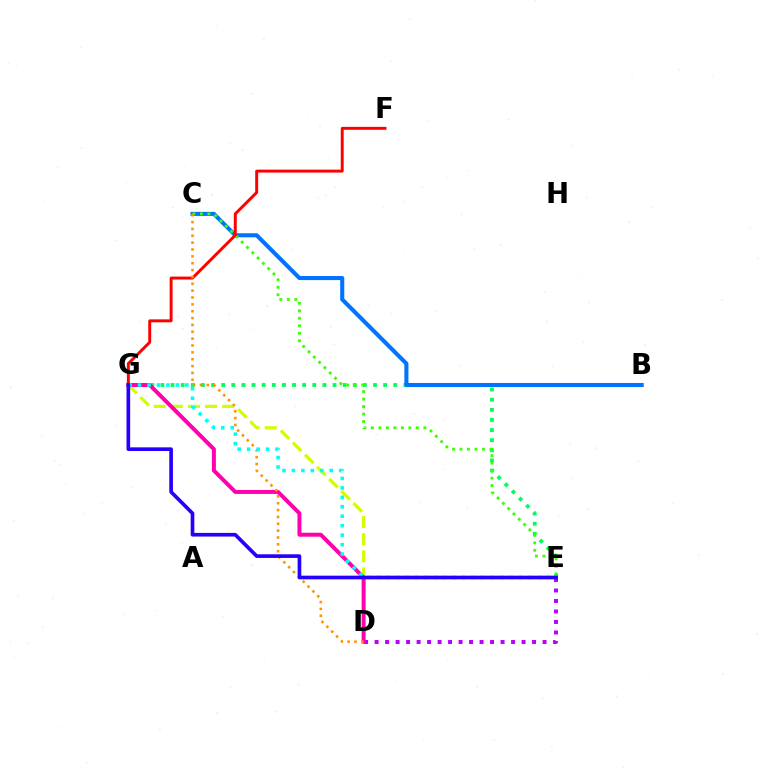{('E', 'G'): [{'color': '#00ff5c', 'line_style': 'dotted', 'thickness': 2.75}, {'color': '#00fff6', 'line_style': 'dotted', 'thickness': 2.57}, {'color': '#2500ff', 'line_style': 'solid', 'thickness': 2.64}], ('D', 'G'): [{'color': '#d1ff00', 'line_style': 'dashed', 'thickness': 2.33}, {'color': '#ff00ac', 'line_style': 'solid', 'thickness': 2.85}], ('B', 'C'): [{'color': '#0074ff', 'line_style': 'solid', 'thickness': 2.94}], ('C', 'E'): [{'color': '#3dff00', 'line_style': 'dotted', 'thickness': 2.04}], ('D', 'E'): [{'color': '#b900ff', 'line_style': 'dotted', 'thickness': 2.85}], ('F', 'G'): [{'color': '#ff0000', 'line_style': 'solid', 'thickness': 2.12}], ('C', 'D'): [{'color': '#ff9400', 'line_style': 'dotted', 'thickness': 1.86}]}